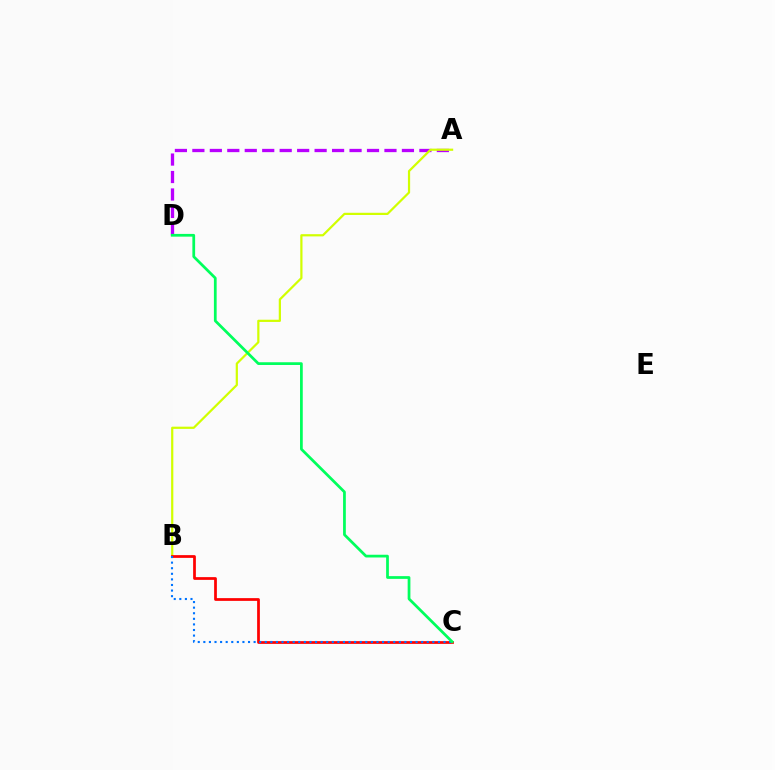{('A', 'D'): [{'color': '#b900ff', 'line_style': 'dashed', 'thickness': 2.37}], ('A', 'B'): [{'color': '#d1ff00', 'line_style': 'solid', 'thickness': 1.59}], ('B', 'C'): [{'color': '#ff0000', 'line_style': 'solid', 'thickness': 1.97}, {'color': '#0074ff', 'line_style': 'dotted', 'thickness': 1.52}], ('C', 'D'): [{'color': '#00ff5c', 'line_style': 'solid', 'thickness': 1.97}]}